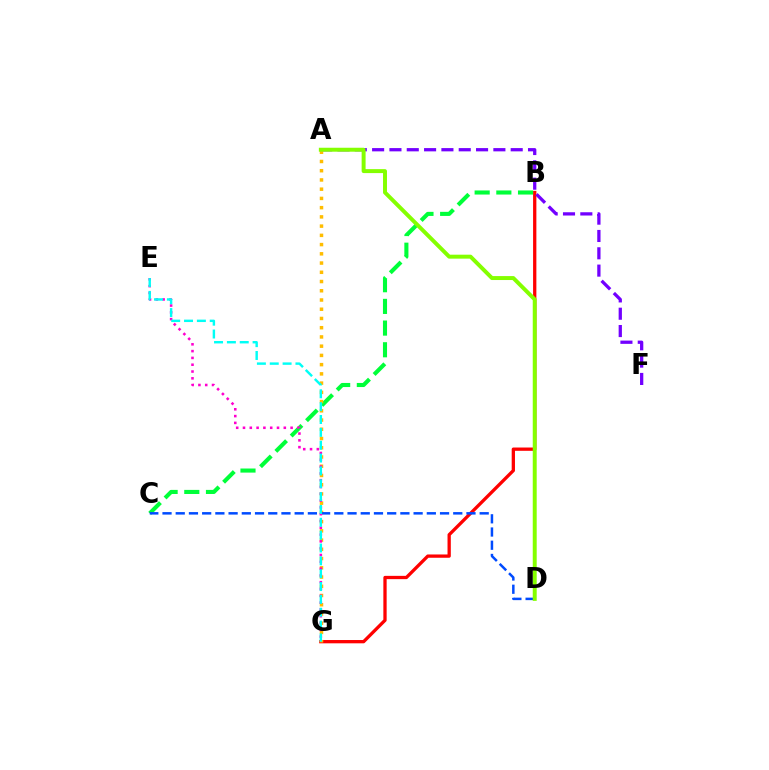{('B', 'G'): [{'color': '#ff0000', 'line_style': 'solid', 'thickness': 2.37}], ('B', 'C'): [{'color': '#00ff39', 'line_style': 'dashed', 'thickness': 2.95}], ('A', 'F'): [{'color': '#7200ff', 'line_style': 'dashed', 'thickness': 2.35}], ('A', 'G'): [{'color': '#ffbd00', 'line_style': 'dotted', 'thickness': 2.51}], ('C', 'D'): [{'color': '#004bff', 'line_style': 'dashed', 'thickness': 1.8}], ('E', 'G'): [{'color': '#ff00cf', 'line_style': 'dotted', 'thickness': 1.85}, {'color': '#00fff6', 'line_style': 'dashed', 'thickness': 1.75}], ('A', 'D'): [{'color': '#84ff00', 'line_style': 'solid', 'thickness': 2.85}]}